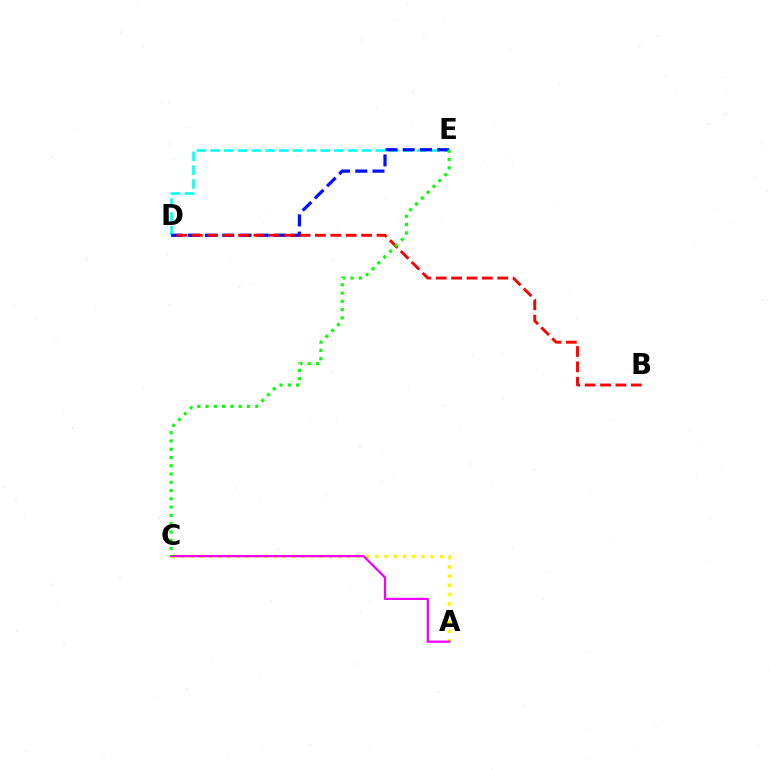{('A', 'C'): [{'color': '#fcf500', 'line_style': 'dotted', 'thickness': 2.51}, {'color': '#ee00ff', 'line_style': 'solid', 'thickness': 1.6}], ('D', 'E'): [{'color': '#00fff6', 'line_style': 'dashed', 'thickness': 1.87}, {'color': '#0010ff', 'line_style': 'dashed', 'thickness': 2.34}], ('B', 'D'): [{'color': '#ff0000', 'line_style': 'dashed', 'thickness': 2.09}], ('C', 'E'): [{'color': '#08ff00', 'line_style': 'dotted', 'thickness': 2.25}]}